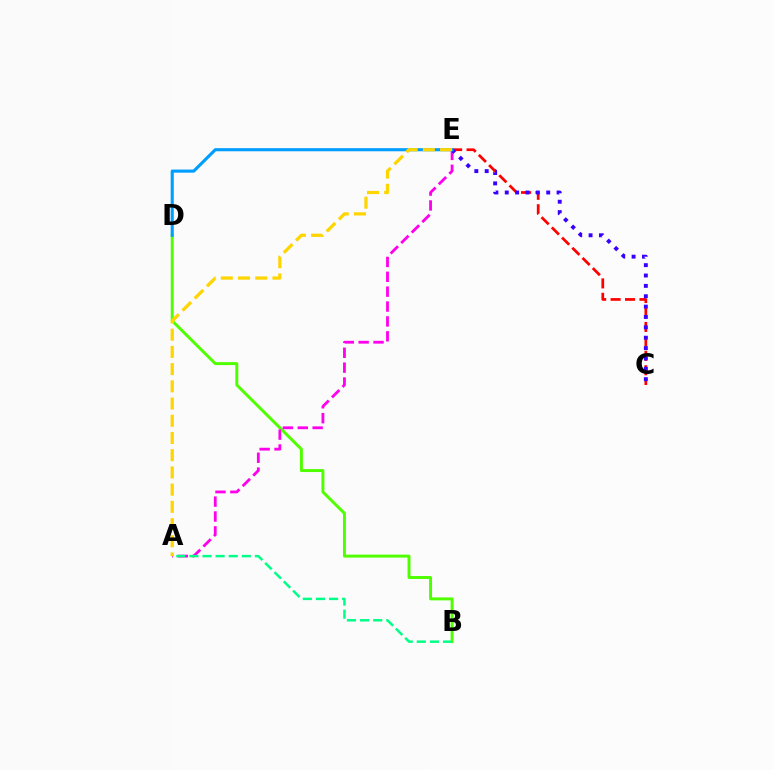{('B', 'D'): [{'color': '#4fff00', 'line_style': 'solid', 'thickness': 2.13}], ('A', 'E'): [{'color': '#ff00ed', 'line_style': 'dashed', 'thickness': 2.02}, {'color': '#ffd500', 'line_style': 'dashed', 'thickness': 2.34}], ('A', 'B'): [{'color': '#00ff86', 'line_style': 'dashed', 'thickness': 1.78}], ('C', 'E'): [{'color': '#ff0000', 'line_style': 'dashed', 'thickness': 1.96}, {'color': '#3700ff', 'line_style': 'dotted', 'thickness': 2.82}], ('D', 'E'): [{'color': '#009eff', 'line_style': 'solid', 'thickness': 2.24}]}